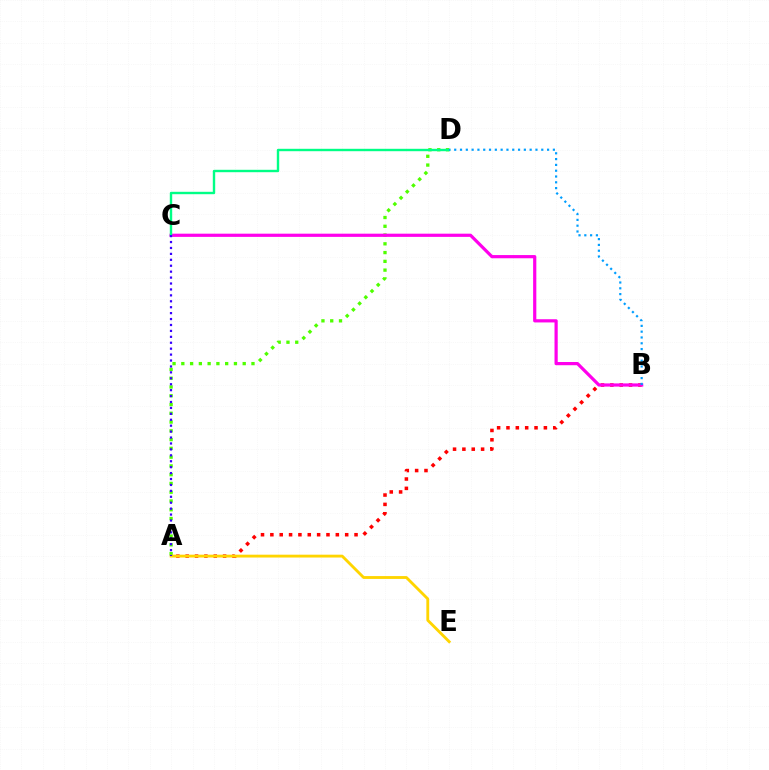{('A', 'B'): [{'color': '#ff0000', 'line_style': 'dotted', 'thickness': 2.54}], ('A', 'D'): [{'color': '#4fff00', 'line_style': 'dotted', 'thickness': 2.38}], ('B', 'C'): [{'color': '#ff00ed', 'line_style': 'solid', 'thickness': 2.31}], ('C', 'D'): [{'color': '#00ff86', 'line_style': 'solid', 'thickness': 1.73}], ('A', 'E'): [{'color': '#ffd500', 'line_style': 'solid', 'thickness': 2.05}], ('B', 'D'): [{'color': '#009eff', 'line_style': 'dotted', 'thickness': 1.58}], ('A', 'C'): [{'color': '#3700ff', 'line_style': 'dotted', 'thickness': 1.61}]}